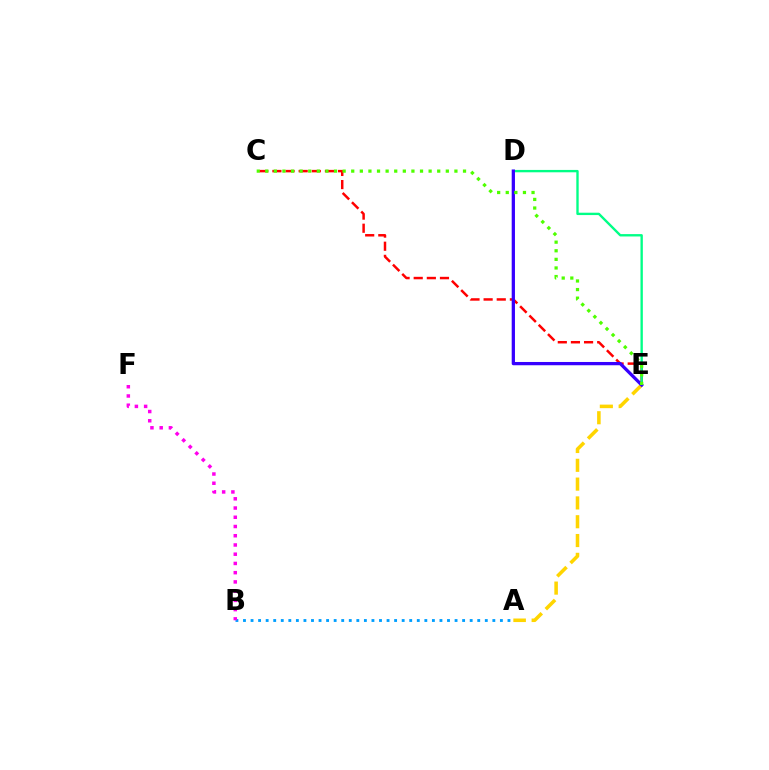{('C', 'E'): [{'color': '#ff0000', 'line_style': 'dashed', 'thickness': 1.78}, {'color': '#4fff00', 'line_style': 'dotted', 'thickness': 2.34}], ('A', 'B'): [{'color': '#009eff', 'line_style': 'dotted', 'thickness': 2.05}], ('D', 'E'): [{'color': '#00ff86', 'line_style': 'solid', 'thickness': 1.7}, {'color': '#3700ff', 'line_style': 'solid', 'thickness': 2.35}], ('A', 'E'): [{'color': '#ffd500', 'line_style': 'dashed', 'thickness': 2.56}], ('B', 'F'): [{'color': '#ff00ed', 'line_style': 'dotted', 'thickness': 2.51}]}